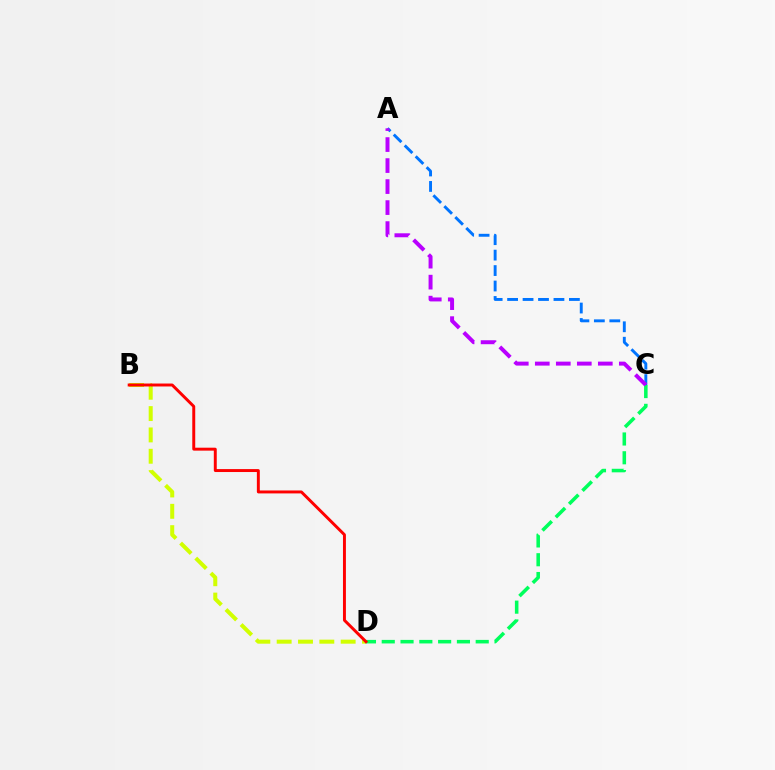{('A', 'C'): [{'color': '#0074ff', 'line_style': 'dashed', 'thickness': 2.1}, {'color': '#b900ff', 'line_style': 'dashed', 'thickness': 2.85}], ('C', 'D'): [{'color': '#00ff5c', 'line_style': 'dashed', 'thickness': 2.55}], ('B', 'D'): [{'color': '#d1ff00', 'line_style': 'dashed', 'thickness': 2.9}, {'color': '#ff0000', 'line_style': 'solid', 'thickness': 2.12}]}